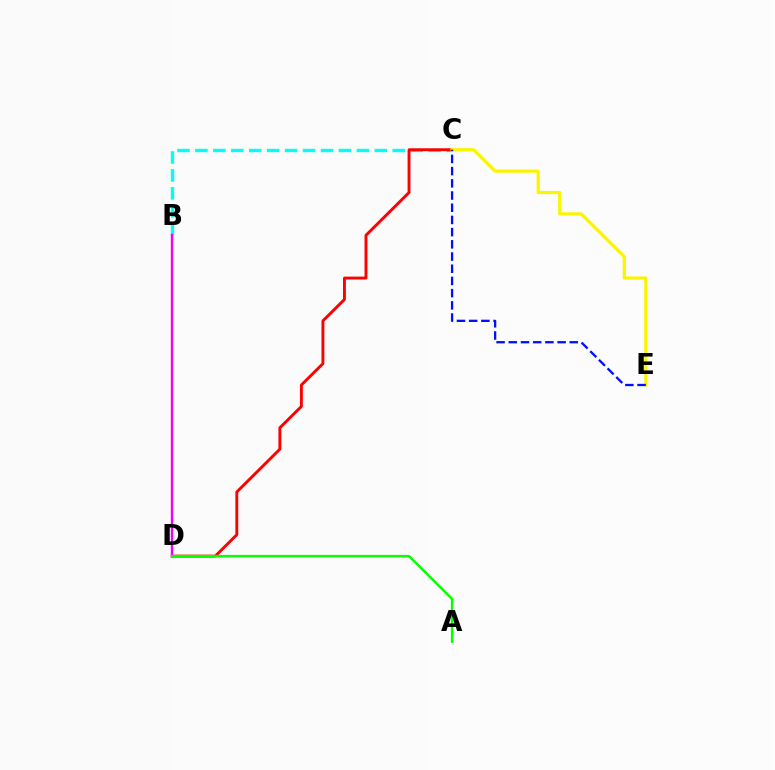{('B', 'C'): [{'color': '#00fff6', 'line_style': 'dashed', 'thickness': 2.44}], ('C', 'D'): [{'color': '#ff0000', 'line_style': 'solid', 'thickness': 2.08}], ('B', 'D'): [{'color': '#ee00ff', 'line_style': 'solid', 'thickness': 1.71}], ('C', 'E'): [{'color': '#fcf500', 'line_style': 'solid', 'thickness': 2.33}, {'color': '#0010ff', 'line_style': 'dashed', 'thickness': 1.66}], ('A', 'D'): [{'color': '#08ff00', 'line_style': 'solid', 'thickness': 1.75}]}